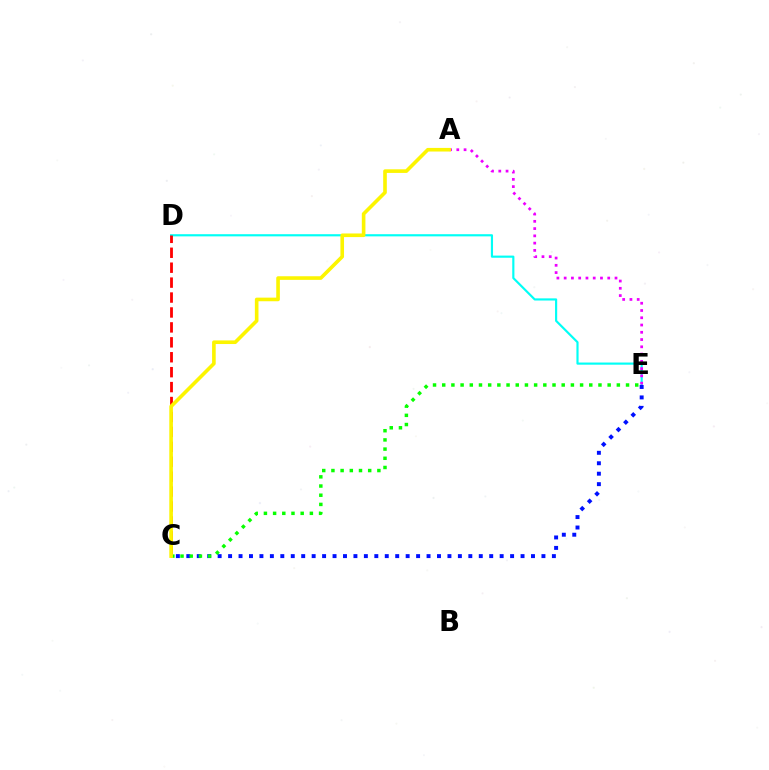{('D', 'E'): [{'color': '#00fff6', 'line_style': 'solid', 'thickness': 1.56}], ('C', 'D'): [{'color': '#ff0000', 'line_style': 'dashed', 'thickness': 2.03}], ('C', 'E'): [{'color': '#0010ff', 'line_style': 'dotted', 'thickness': 2.84}, {'color': '#08ff00', 'line_style': 'dotted', 'thickness': 2.5}], ('A', 'E'): [{'color': '#ee00ff', 'line_style': 'dotted', 'thickness': 1.97}], ('A', 'C'): [{'color': '#fcf500', 'line_style': 'solid', 'thickness': 2.6}]}